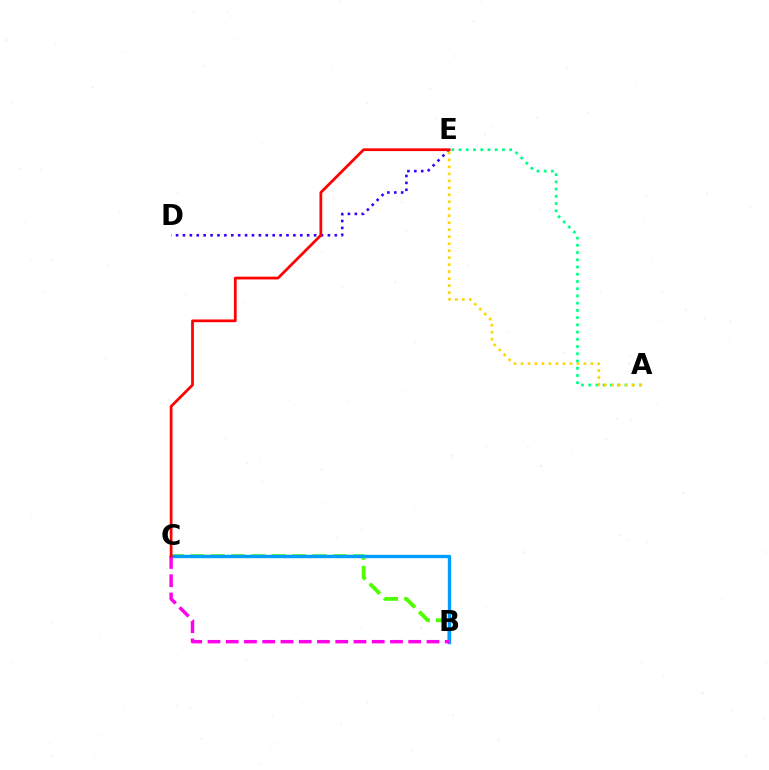{('B', 'C'): [{'color': '#4fff00', 'line_style': 'dashed', 'thickness': 2.76}, {'color': '#009eff', 'line_style': 'solid', 'thickness': 2.42}, {'color': '#ff00ed', 'line_style': 'dashed', 'thickness': 2.48}], ('D', 'E'): [{'color': '#3700ff', 'line_style': 'dotted', 'thickness': 1.88}], ('A', 'E'): [{'color': '#00ff86', 'line_style': 'dotted', 'thickness': 1.96}, {'color': '#ffd500', 'line_style': 'dotted', 'thickness': 1.9}], ('C', 'E'): [{'color': '#ff0000', 'line_style': 'solid', 'thickness': 1.97}]}